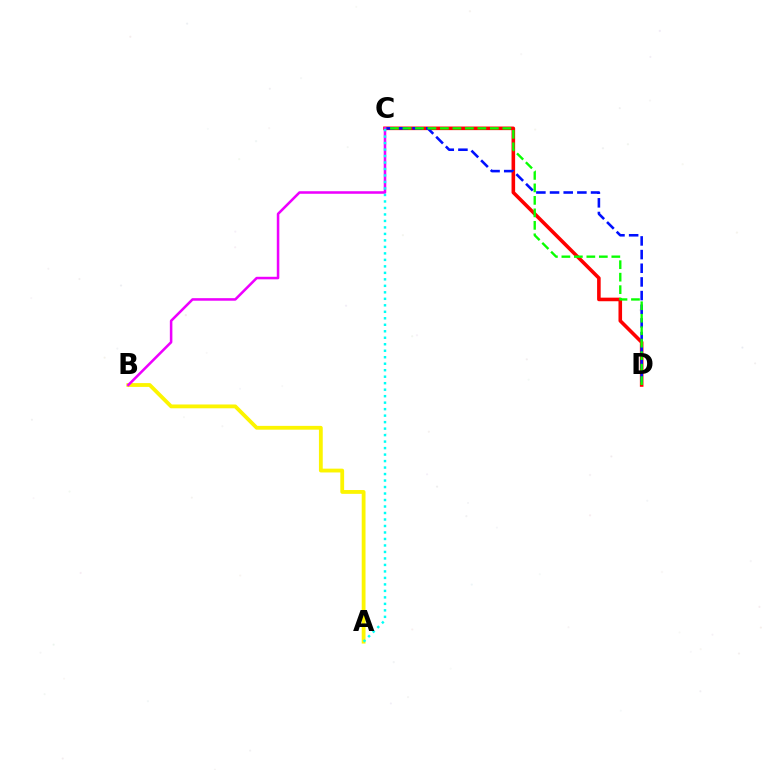{('A', 'B'): [{'color': '#fcf500', 'line_style': 'solid', 'thickness': 2.74}], ('C', 'D'): [{'color': '#ff0000', 'line_style': 'solid', 'thickness': 2.58}, {'color': '#0010ff', 'line_style': 'dashed', 'thickness': 1.86}, {'color': '#08ff00', 'line_style': 'dashed', 'thickness': 1.7}], ('B', 'C'): [{'color': '#ee00ff', 'line_style': 'solid', 'thickness': 1.83}], ('A', 'C'): [{'color': '#00fff6', 'line_style': 'dotted', 'thickness': 1.76}]}